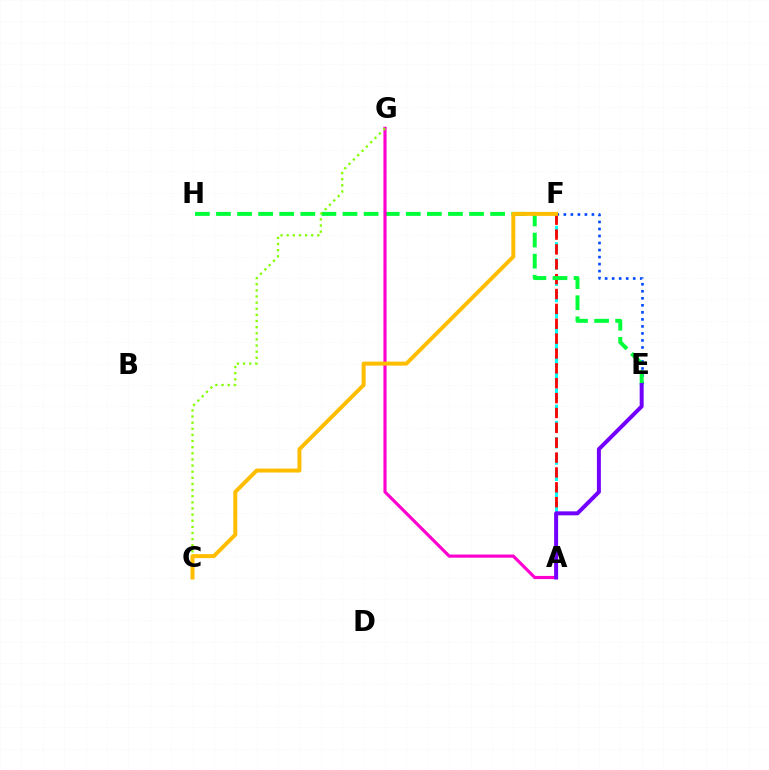{('E', 'F'): [{'color': '#004bff', 'line_style': 'dotted', 'thickness': 1.91}], ('A', 'F'): [{'color': '#00fff6', 'line_style': 'dashed', 'thickness': 2.21}, {'color': '#ff0000', 'line_style': 'dashed', 'thickness': 2.02}], ('E', 'H'): [{'color': '#00ff39', 'line_style': 'dashed', 'thickness': 2.87}], ('A', 'G'): [{'color': '#ff00cf', 'line_style': 'solid', 'thickness': 2.27}], ('C', 'G'): [{'color': '#84ff00', 'line_style': 'dotted', 'thickness': 1.67}], ('C', 'F'): [{'color': '#ffbd00', 'line_style': 'solid', 'thickness': 2.86}], ('A', 'E'): [{'color': '#7200ff', 'line_style': 'solid', 'thickness': 2.86}]}